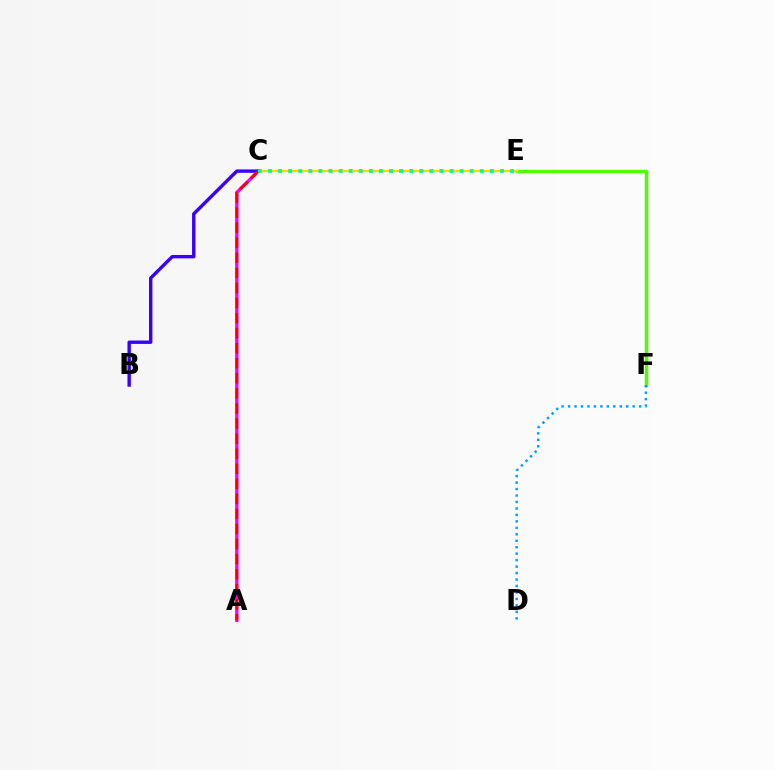{('A', 'C'): [{'color': '#ff00ed', 'line_style': 'solid', 'thickness': 2.43}, {'color': '#ff0000', 'line_style': 'dashed', 'thickness': 2.05}], ('E', 'F'): [{'color': '#4fff00', 'line_style': 'solid', 'thickness': 2.46}], ('C', 'E'): [{'color': '#ffd500', 'line_style': 'solid', 'thickness': 1.59}, {'color': '#00ff86', 'line_style': 'dotted', 'thickness': 2.74}], ('B', 'C'): [{'color': '#3700ff', 'line_style': 'solid', 'thickness': 2.44}], ('D', 'F'): [{'color': '#009eff', 'line_style': 'dotted', 'thickness': 1.76}]}